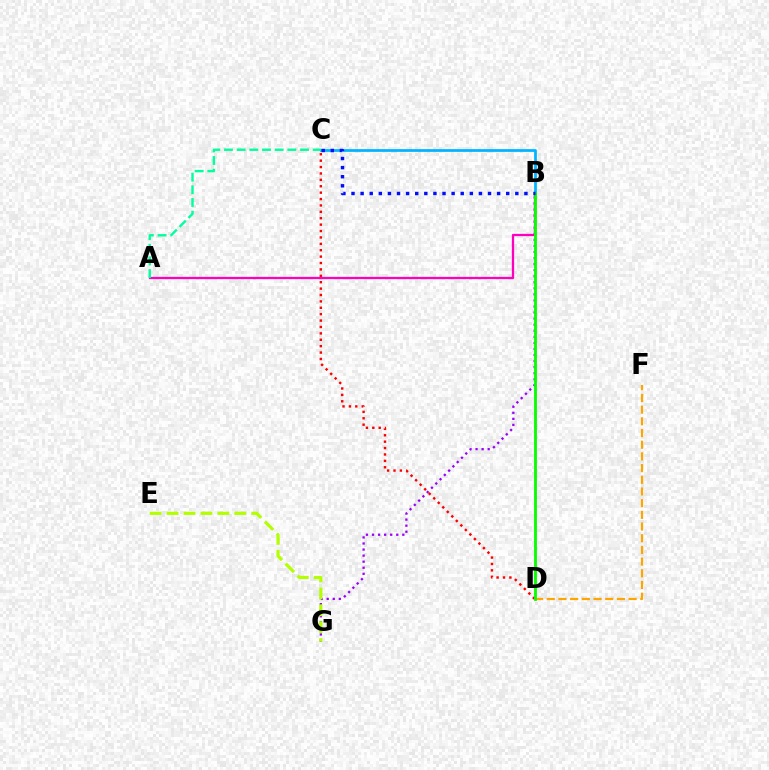{('B', 'G'): [{'color': '#9b00ff', 'line_style': 'dotted', 'thickness': 1.65}], ('E', 'G'): [{'color': '#b3ff00', 'line_style': 'dashed', 'thickness': 2.3}], ('C', 'D'): [{'color': '#ff0000', 'line_style': 'dotted', 'thickness': 1.74}], ('A', 'B'): [{'color': '#ff00bd', 'line_style': 'solid', 'thickness': 1.64}], ('D', 'F'): [{'color': '#ffa500', 'line_style': 'dashed', 'thickness': 1.59}], ('B', 'C'): [{'color': '#00b5ff', 'line_style': 'solid', 'thickness': 1.97}, {'color': '#0010ff', 'line_style': 'dotted', 'thickness': 2.47}], ('B', 'D'): [{'color': '#08ff00', 'line_style': 'solid', 'thickness': 2.05}], ('A', 'C'): [{'color': '#00ff9d', 'line_style': 'dashed', 'thickness': 1.72}]}